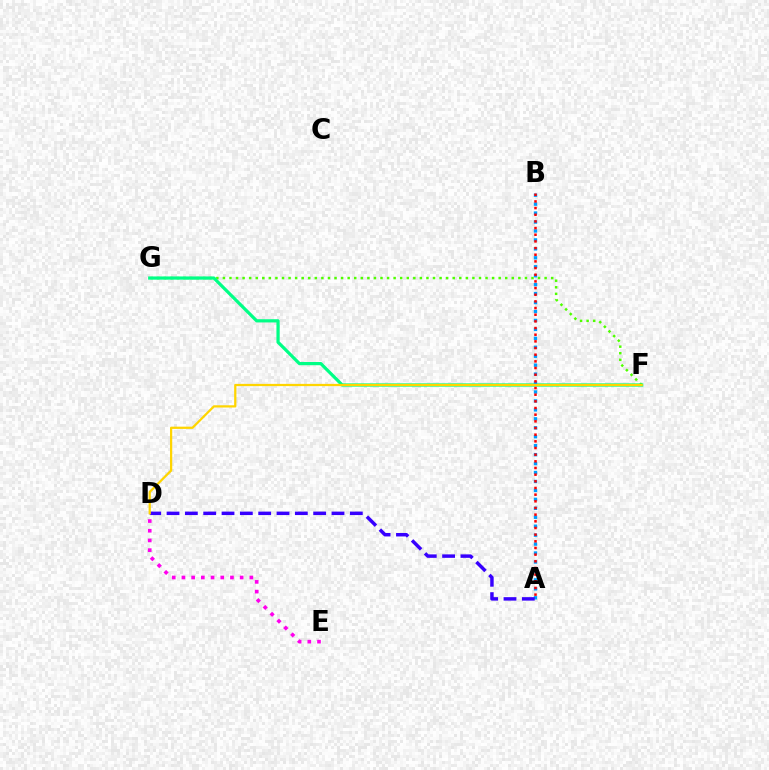{('F', 'G'): [{'color': '#4fff00', 'line_style': 'dotted', 'thickness': 1.78}, {'color': '#00ff86', 'line_style': 'solid', 'thickness': 2.32}], ('A', 'B'): [{'color': '#009eff', 'line_style': 'dotted', 'thickness': 2.43}, {'color': '#ff0000', 'line_style': 'dotted', 'thickness': 1.81}], ('A', 'D'): [{'color': '#3700ff', 'line_style': 'dashed', 'thickness': 2.49}], ('D', 'E'): [{'color': '#ff00ed', 'line_style': 'dotted', 'thickness': 2.64}], ('D', 'F'): [{'color': '#ffd500', 'line_style': 'solid', 'thickness': 1.61}]}